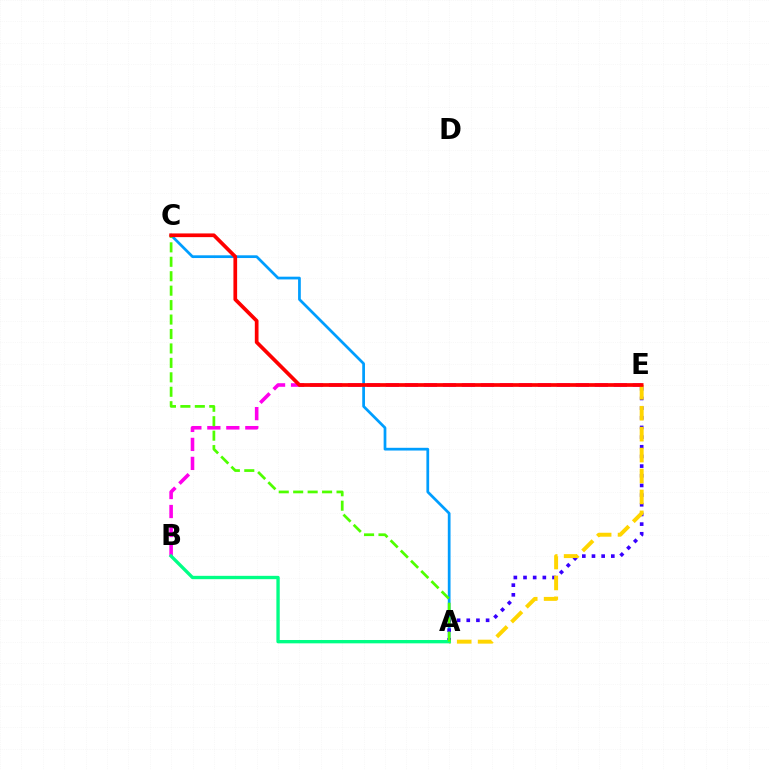{('A', 'C'): [{'color': '#009eff', 'line_style': 'solid', 'thickness': 1.97}, {'color': '#4fff00', 'line_style': 'dashed', 'thickness': 1.96}], ('A', 'E'): [{'color': '#3700ff', 'line_style': 'dotted', 'thickness': 2.63}, {'color': '#ffd500', 'line_style': 'dashed', 'thickness': 2.84}], ('B', 'E'): [{'color': '#ff00ed', 'line_style': 'dashed', 'thickness': 2.58}], ('A', 'B'): [{'color': '#00ff86', 'line_style': 'solid', 'thickness': 2.41}], ('C', 'E'): [{'color': '#ff0000', 'line_style': 'solid', 'thickness': 2.67}]}